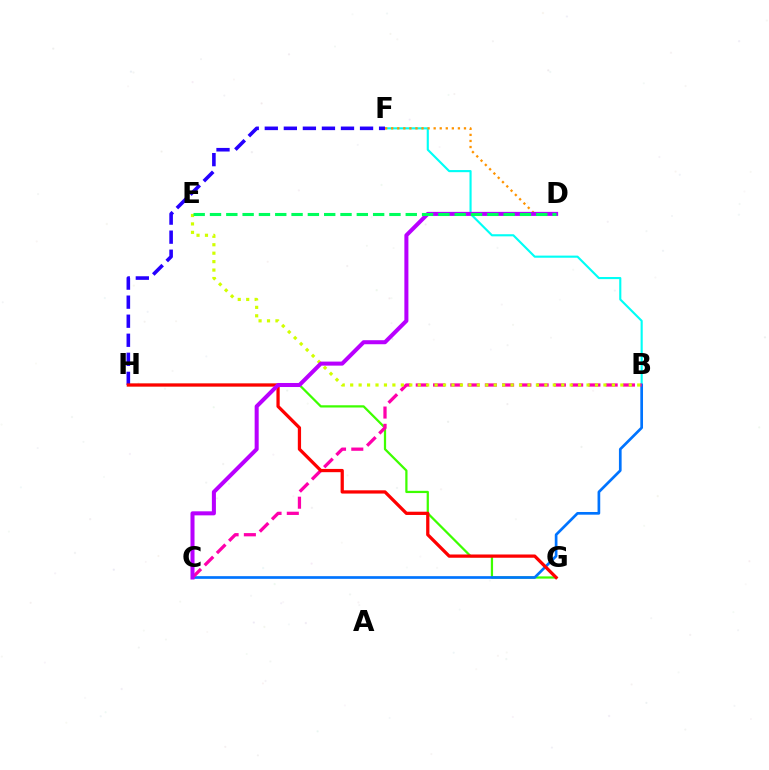{('B', 'F'): [{'color': '#00fff6', 'line_style': 'solid', 'thickness': 1.53}], ('G', 'H'): [{'color': '#3dff00', 'line_style': 'solid', 'thickness': 1.61}, {'color': '#ff0000', 'line_style': 'solid', 'thickness': 2.34}], ('B', 'C'): [{'color': '#0074ff', 'line_style': 'solid', 'thickness': 1.94}, {'color': '#ff00ac', 'line_style': 'dashed', 'thickness': 2.35}], ('F', 'H'): [{'color': '#2500ff', 'line_style': 'dashed', 'thickness': 2.59}], ('B', 'E'): [{'color': '#d1ff00', 'line_style': 'dotted', 'thickness': 2.29}], ('D', 'F'): [{'color': '#ff9400', 'line_style': 'dotted', 'thickness': 1.65}], ('C', 'D'): [{'color': '#b900ff', 'line_style': 'solid', 'thickness': 2.9}], ('D', 'E'): [{'color': '#00ff5c', 'line_style': 'dashed', 'thickness': 2.22}]}